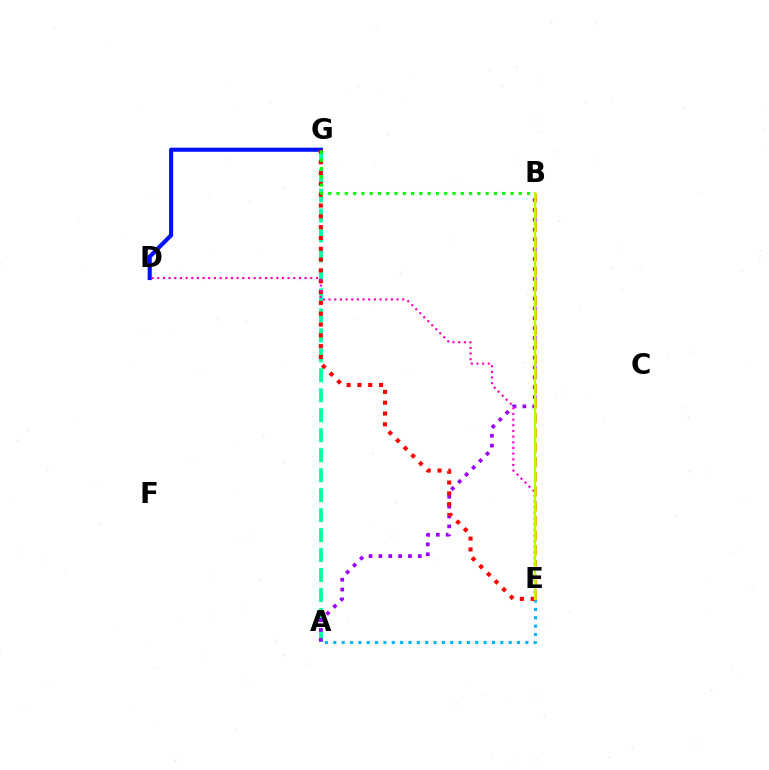{('A', 'E'): [{'color': '#00b5ff', 'line_style': 'dotted', 'thickness': 2.27}], ('A', 'G'): [{'color': '#00ff9d', 'line_style': 'dashed', 'thickness': 2.71}], ('A', 'B'): [{'color': '#9b00ff', 'line_style': 'dotted', 'thickness': 2.68}], ('B', 'E'): [{'color': '#ffa500', 'line_style': 'dashed', 'thickness': 2.0}, {'color': '#b3ff00', 'line_style': 'solid', 'thickness': 1.64}], ('D', 'G'): [{'color': '#0010ff', 'line_style': 'solid', 'thickness': 2.96}], ('E', 'G'): [{'color': '#ff0000', 'line_style': 'dotted', 'thickness': 2.94}], ('D', 'E'): [{'color': '#ff00bd', 'line_style': 'dotted', 'thickness': 1.54}], ('B', 'G'): [{'color': '#08ff00', 'line_style': 'dotted', 'thickness': 2.25}]}